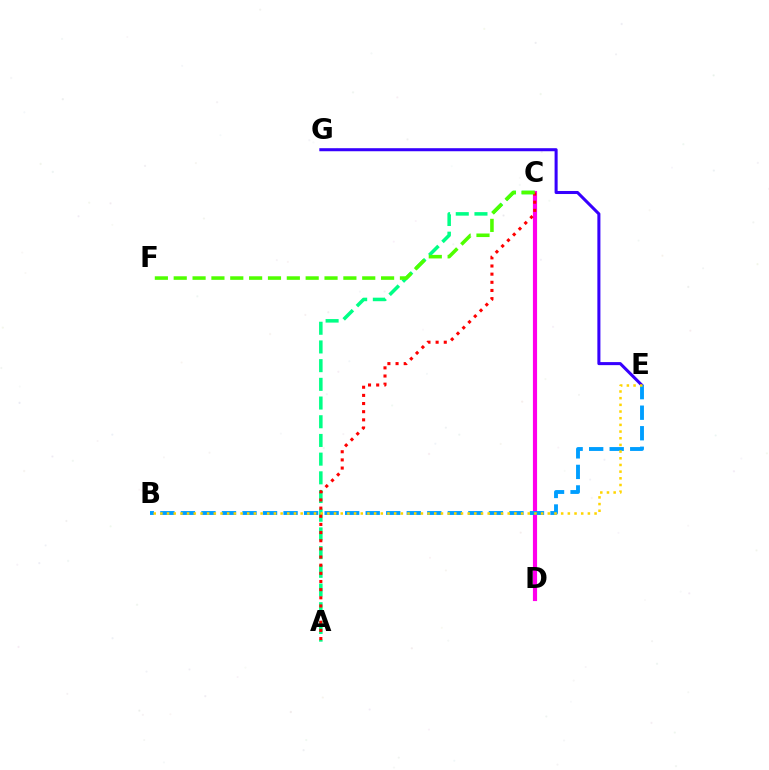{('A', 'C'): [{'color': '#00ff86', 'line_style': 'dashed', 'thickness': 2.54}, {'color': '#ff0000', 'line_style': 'dotted', 'thickness': 2.22}], ('C', 'D'): [{'color': '#ff00ed', 'line_style': 'solid', 'thickness': 2.99}], ('E', 'G'): [{'color': '#3700ff', 'line_style': 'solid', 'thickness': 2.19}], ('B', 'E'): [{'color': '#009eff', 'line_style': 'dashed', 'thickness': 2.79}, {'color': '#ffd500', 'line_style': 'dotted', 'thickness': 1.81}], ('C', 'F'): [{'color': '#4fff00', 'line_style': 'dashed', 'thickness': 2.56}]}